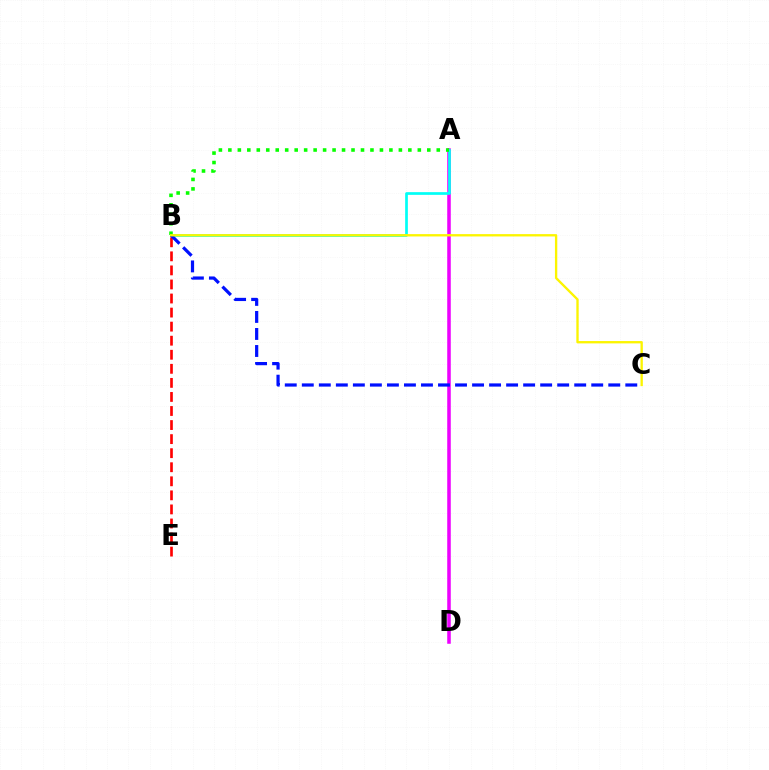{('B', 'E'): [{'color': '#ff0000', 'line_style': 'dashed', 'thickness': 1.91}], ('A', 'D'): [{'color': '#ee00ff', 'line_style': 'solid', 'thickness': 2.55}], ('A', 'B'): [{'color': '#00fff6', 'line_style': 'solid', 'thickness': 1.95}, {'color': '#08ff00', 'line_style': 'dotted', 'thickness': 2.57}], ('B', 'C'): [{'color': '#0010ff', 'line_style': 'dashed', 'thickness': 2.31}, {'color': '#fcf500', 'line_style': 'solid', 'thickness': 1.68}]}